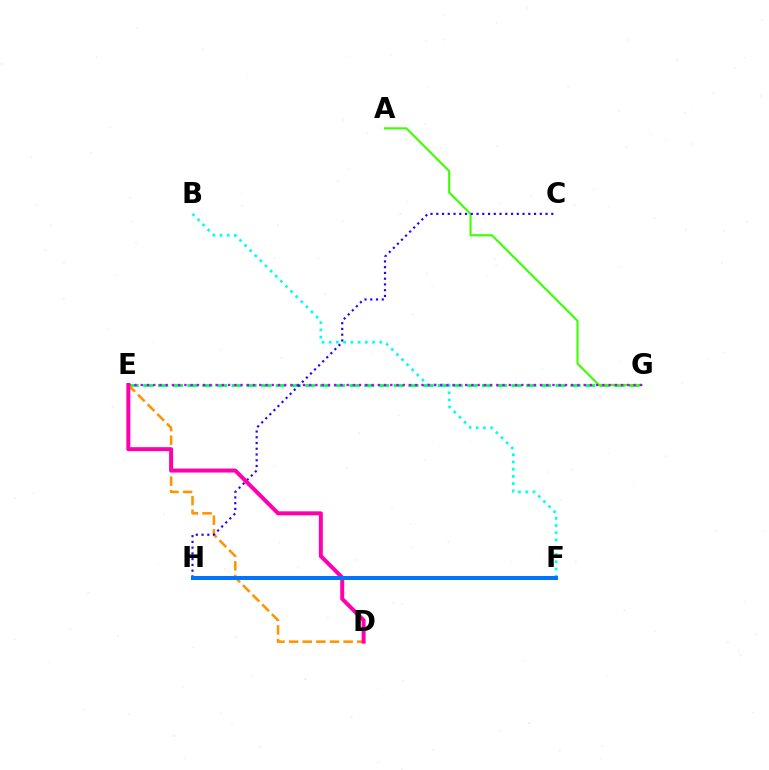{('E', 'G'): [{'color': '#00ff5c', 'line_style': 'dashed', 'thickness': 2.0}, {'color': '#b900ff', 'line_style': 'dotted', 'thickness': 1.69}], ('A', 'G'): [{'color': '#3dff00', 'line_style': 'solid', 'thickness': 1.51}], ('B', 'F'): [{'color': '#00fff6', 'line_style': 'dotted', 'thickness': 1.96}], ('F', 'H'): [{'color': '#d1ff00', 'line_style': 'solid', 'thickness': 2.8}, {'color': '#ff0000', 'line_style': 'solid', 'thickness': 1.76}, {'color': '#0074ff', 'line_style': 'solid', 'thickness': 2.85}], ('D', 'E'): [{'color': '#ff9400', 'line_style': 'dashed', 'thickness': 1.85}, {'color': '#ff00ac', 'line_style': 'solid', 'thickness': 2.87}], ('C', 'H'): [{'color': '#2500ff', 'line_style': 'dotted', 'thickness': 1.56}]}